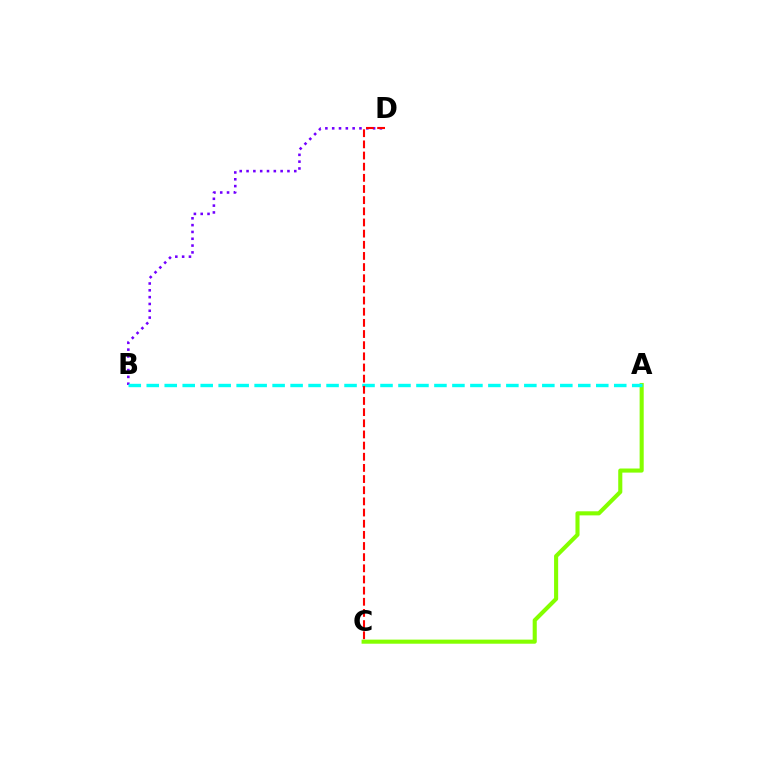{('A', 'C'): [{'color': '#84ff00', 'line_style': 'solid', 'thickness': 2.94}], ('B', 'D'): [{'color': '#7200ff', 'line_style': 'dotted', 'thickness': 1.85}], ('A', 'B'): [{'color': '#00fff6', 'line_style': 'dashed', 'thickness': 2.44}], ('C', 'D'): [{'color': '#ff0000', 'line_style': 'dashed', 'thickness': 1.52}]}